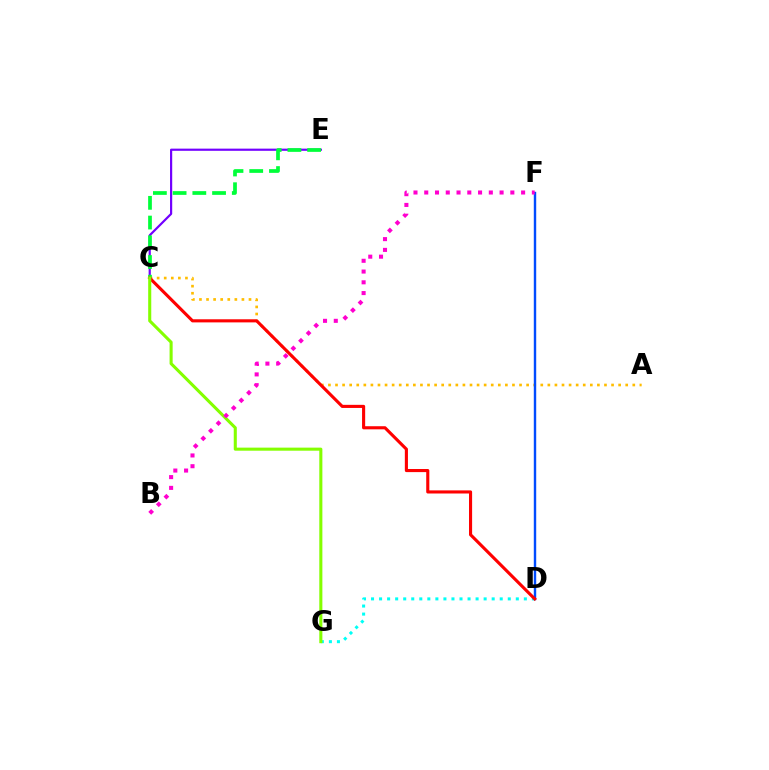{('A', 'C'): [{'color': '#ffbd00', 'line_style': 'dotted', 'thickness': 1.92}], ('D', 'G'): [{'color': '#00fff6', 'line_style': 'dotted', 'thickness': 2.19}], ('D', 'F'): [{'color': '#004bff', 'line_style': 'solid', 'thickness': 1.74}], ('C', 'E'): [{'color': '#7200ff', 'line_style': 'solid', 'thickness': 1.57}, {'color': '#00ff39', 'line_style': 'dashed', 'thickness': 2.68}], ('C', 'D'): [{'color': '#ff0000', 'line_style': 'solid', 'thickness': 2.24}], ('C', 'G'): [{'color': '#84ff00', 'line_style': 'solid', 'thickness': 2.21}], ('B', 'F'): [{'color': '#ff00cf', 'line_style': 'dotted', 'thickness': 2.92}]}